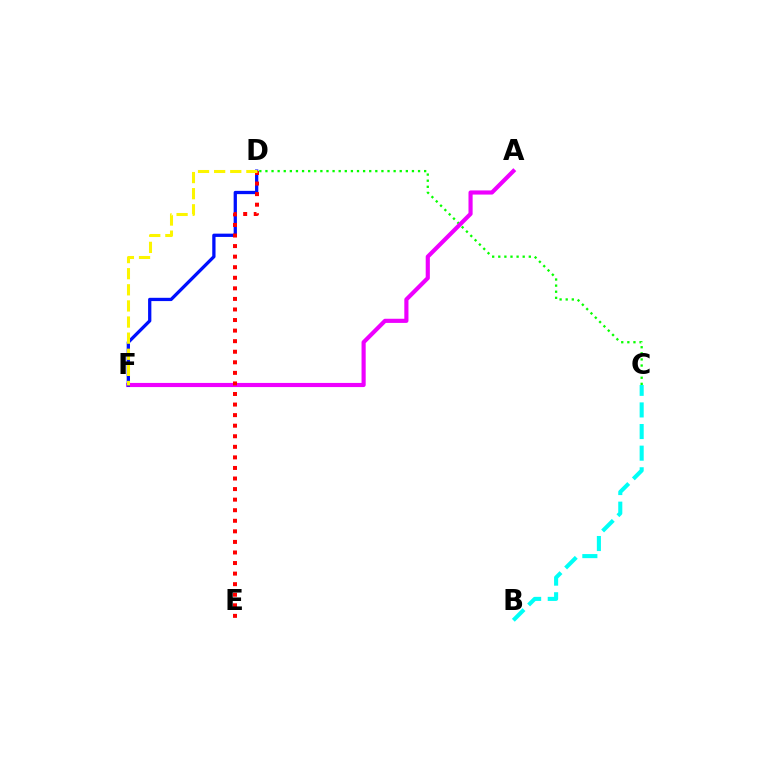{('B', 'C'): [{'color': '#00fff6', 'line_style': 'dashed', 'thickness': 2.94}], ('C', 'D'): [{'color': '#08ff00', 'line_style': 'dotted', 'thickness': 1.66}], ('A', 'F'): [{'color': '#ee00ff', 'line_style': 'solid', 'thickness': 2.98}], ('D', 'F'): [{'color': '#0010ff', 'line_style': 'solid', 'thickness': 2.36}, {'color': '#fcf500', 'line_style': 'dashed', 'thickness': 2.19}], ('D', 'E'): [{'color': '#ff0000', 'line_style': 'dotted', 'thickness': 2.87}]}